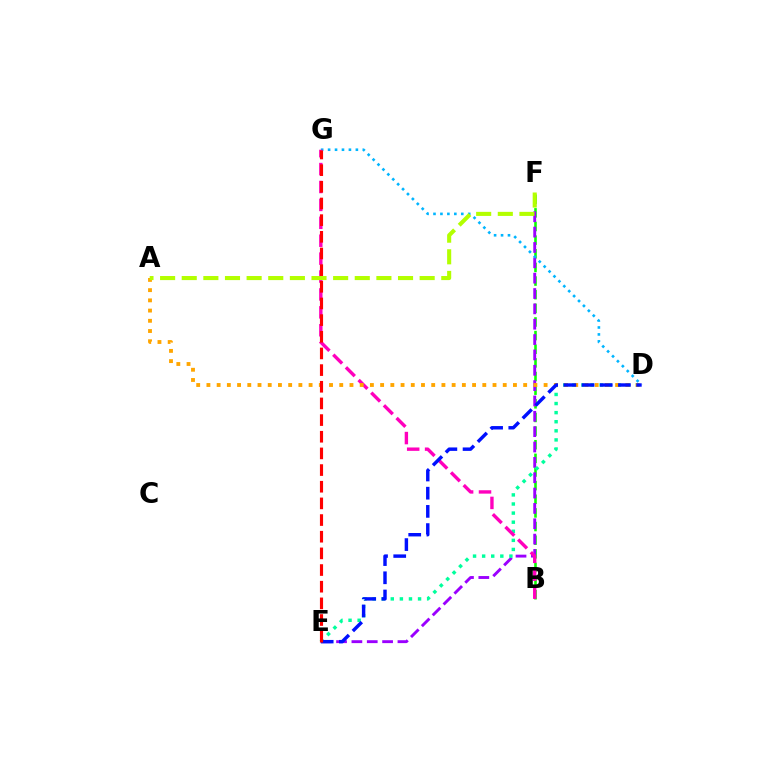{('B', 'F'): [{'color': '#08ff00', 'line_style': 'dashed', 'thickness': 1.85}], ('E', 'F'): [{'color': '#9b00ff', 'line_style': 'dashed', 'thickness': 2.09}], ('D', 'G'): [{'color': '#00b5ff', 'line_style': 'dotted', 'thickness': 1.89}], ('D', 'E'): [{'color': '#00ff9d', 'line_style': 'dotted', 'thickness': 2.47}, {'color': '#0010ff', 'line_style': 'dashed', 'thickness': 2.47}], ('B', 'G'): [{'color': '#ff00bd', 'line_style': 'dashed', 'thickness': 2.43}], ('A', 'D'): [{'color': '#ffa500', 'line_style': 'dotted', 'thickness': 2.78}], ('A', 'F'): [{'color': '#b3ff00', 'line_style': 'dashed', 'thickness': 2.94}], ('E', 'G'): [{'color': '#ff0000', 'line_style': 'dashed', 'thickness': 2.26}]}